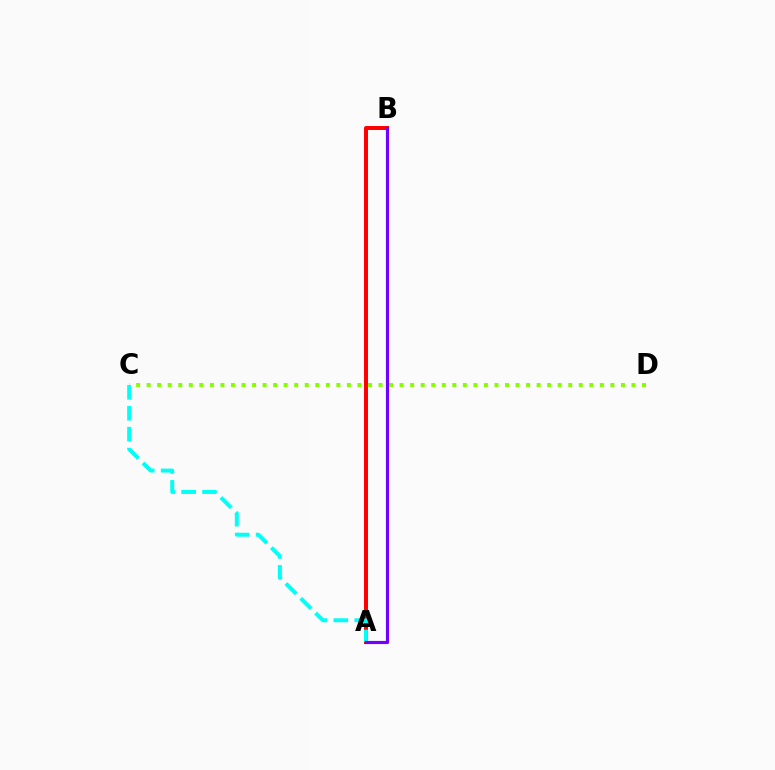{('A', 'B'): [{'color': '#ff0000', 'line_style': 'solid', 'thickness': 2.84}, {'color': '#7200ff', 'line_style': 'solid', 'thickness': 2.28}], ('A', 'C'): [{'color': '#00fff6', 'line_style': 'dashed', 'thickness': 2.84}], ('C', 'D'): [{'color': '#84ff00', 'line_style': 'dotted', 'thickness': 2.86}]}